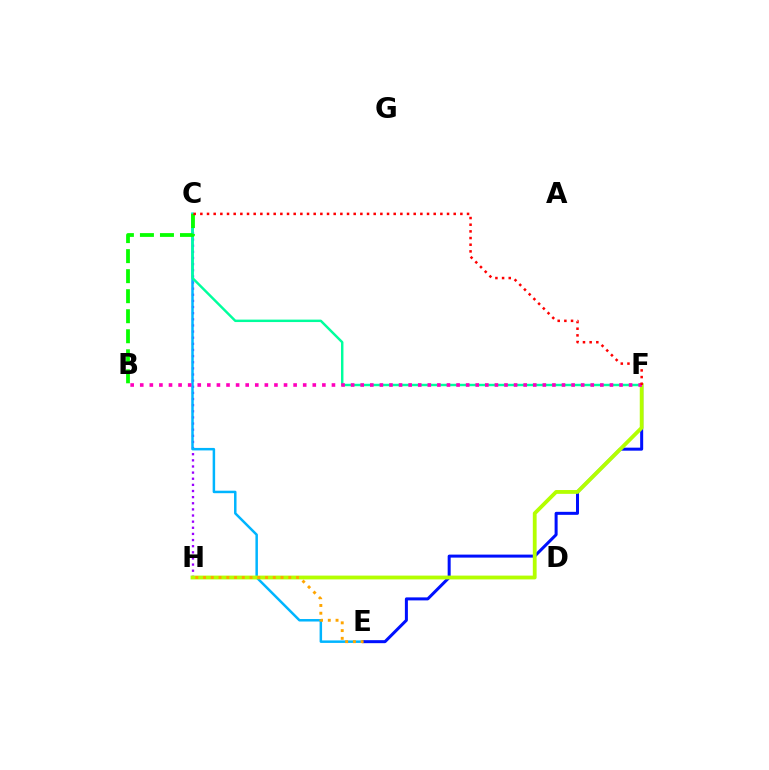{('C', 'H'): [{'color': '#9b00ff', 'line_style': 'dotted', 'thickness': 1.67}], ('C', 'E'): [{'color': '#00b5ff', 'line_style': 'solid', 'thickness': 1.79}], ('C', 'F'): [{'color': '#00ff9d', 'line_style': 'solid', 'thickness': 1.76}, {'color': '#ff0000', 'line_style': 'dotted', 'thickness': 1.81}], ('E', 'F'): [{'color': '#0010ff', 'line_style': 'solid', 'thickness': 2.17}], ('F', 'H'): [{'color': '#b3ff00', 'line_style': 'solid', 'thickness': 2.75}], ('B', 'F'): [{'color': '#ff00bd', 'line_style': 'dotted', 'thickness': 2.6}], ('B', 'C'): [{'color': '#08ff00', 'line_style': 'dashed', 'thickness': 2.72}], ('E', 'H'): [{'color': '#ffa500', 'line_style': 'dotted', 'thickness': 2.11}]}